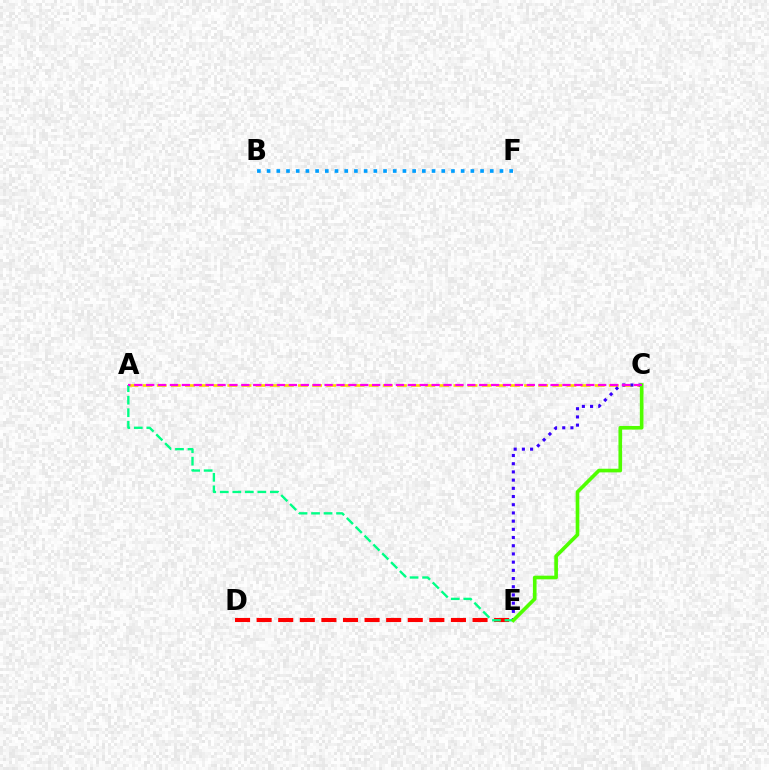{('A', 'C'): [{'color': '#ffd500', 'line_style': 'dashed', 'thickness': 1.92}, {'color': '#ff00ed', 'line_style': 'dashed', 'thickness': 1.62}], ('B', 'F'): [{'color': '#009eff', 'line_style': 'dotted', 'thickness': 2.64}], ('D', 'E'): [{'color': '#ff0000', 'line_style': 'dashed', 'thickness': 2.93}], ('A', 'E'): [{'color': '#00ff86', 'line_style': 'dashed', 'thickness': 1.7}], ('C', 'E'): [{'color': '#3700ff', 'line_style': 'dotted', 'thickness': 2.23}, {'color': '#4fff00', 'line_style': 'solid', 'thickness': 2.63}]}